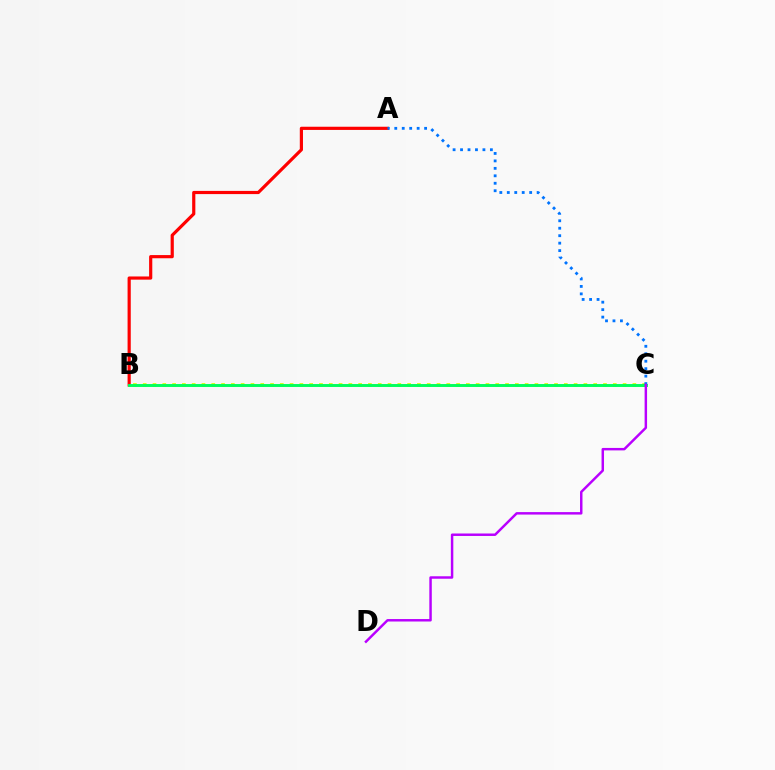{('A', 'B'): [{'color': '#ff0000', 'line_style': 'solid', 'thickness': 2.29}], ('B', 'C'): [{'color': '#d1ff00', 'line_style': 'dotted', 'thickness': 2.66}, {'color': '#00ff5c', 'line_style': 'solid', 'thickness': 2.11}], ('A', 'C'): [{'color': '#0074ff', 'line_style': 'dotted', 'thickness': 2.03}], ('C', 'D'): [{'color': '#b900ff', 'line_style': 'solid', 'thickness': 1.77}]}